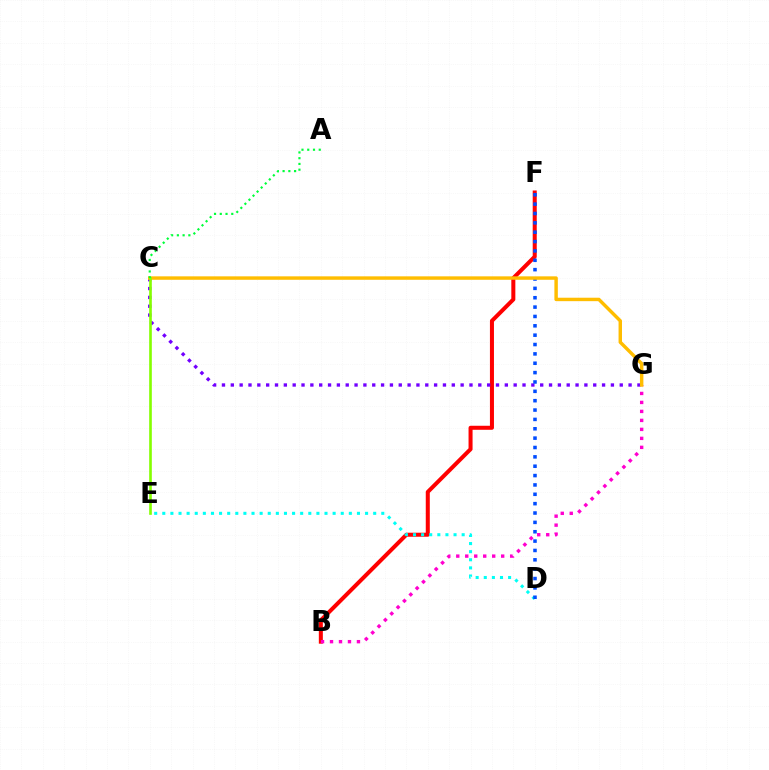{('B', 'F'): [{'color': '#ff0000', 'line_style': 'solid', 'thickness': 2.9}], ('D', 'E'): [{'color': '#00fff6', 'line_style': 'dotted', 'thickness': 2.2}], ('B', 'G'): [{'color': '#ff00cf', 'line_style': 'dotted', 'thickness': 2.44}], ('C', 'G'): [{'color': '#7200ff', 'line_style': 'dotted', 'thickness': 2.4}, {'color': '#ffbd00', 'line_style': 'solid', 'thickness': 2.48}], ('D', 'F'): [{'color': '#004bff', 'line_style': 'dotted', 'thickness': 2.54}], ('C', 'E'): [{'color': '#84ff00', 'line_style': 'solid', 'thickness': 1.9}], ('A', 'C'): [{'color': '#00ff39', 'line_style': 'dotted', 'thickness': 1.56}]}